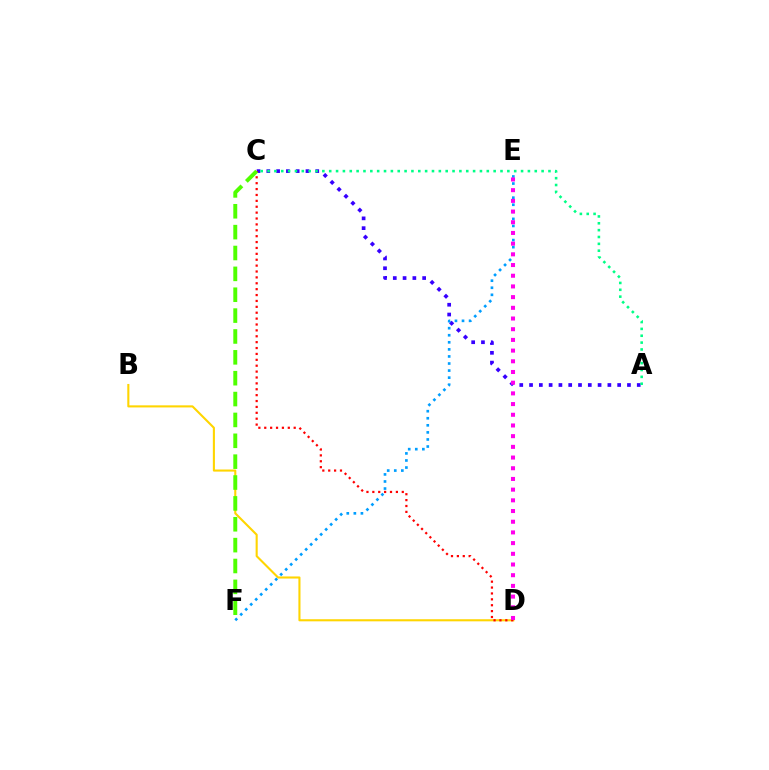{('A', 'C'): [{'color': '#3700ff', 'line_style': 'dotted', 'thickness': 2.66}, {'color': '#00ff86', 'line_style': 'dotted', 'thickness': 1.86}], ('B', 'D'): [{'color': '#ffd500', 'line_style': 'solid', 'thickness': 1.51}], ('E', 'F'): [{'color': '#009eff', 'line_style': 'dotted', 'thickness': 1.92}], ('C', 'D'): [{'color': '#ff0000', 'line_style': 'dotted', 'thickness': 1.6}], ('C', 'F'): [{'color': '#4fff00', 'line_style': 'dashed', 'thickness': 2.83}], ('D', 'E'): [{'color': '#ff00ed', 'line_style': 'dotted', 'thickness': 2.91}]}